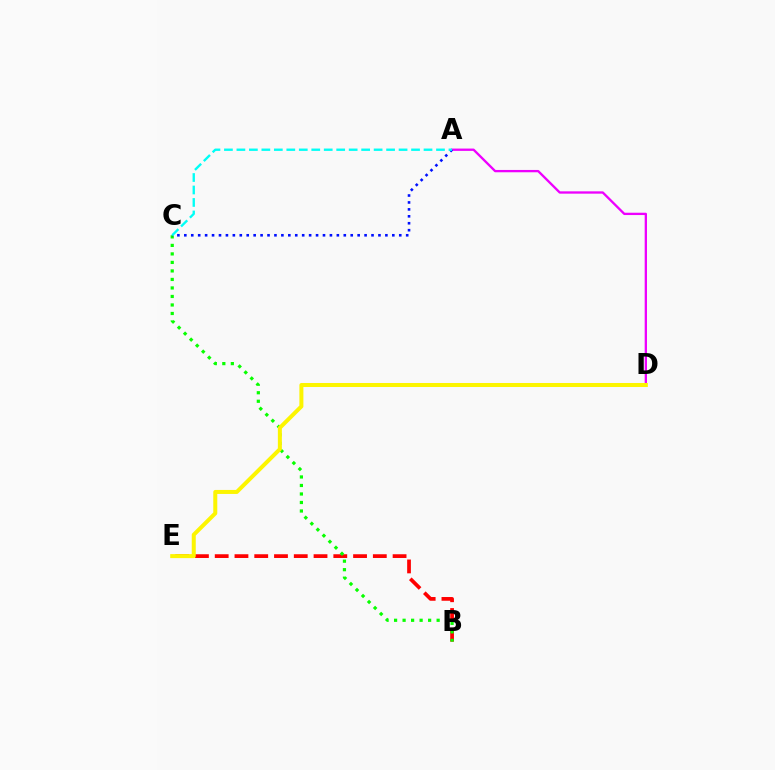{('A', 'D'): [{'color': '#ee00ff', 'line_style': 'solid', 'thickness': 1.67}], ('B', 'E'): [{'color': '#ff0000', 'line_style': 'dashed', 'thickness': 2.69}], ('B', 'C'): [{'color': '#08ff00', 'line_style': 'dotted', 'thickness': 2.31}], ('A', 'C'): [{'color': '#0010ff', 'line_style': 'dotted', 'thickness': 1.88}, {'color': '#00fff6', 'line_style': 'dashed', 'thickness': 1.69}], ('D', 'E'): [{'color': '#fcf500', 'line_style': 'solid', 'thickness': 2.88}]}